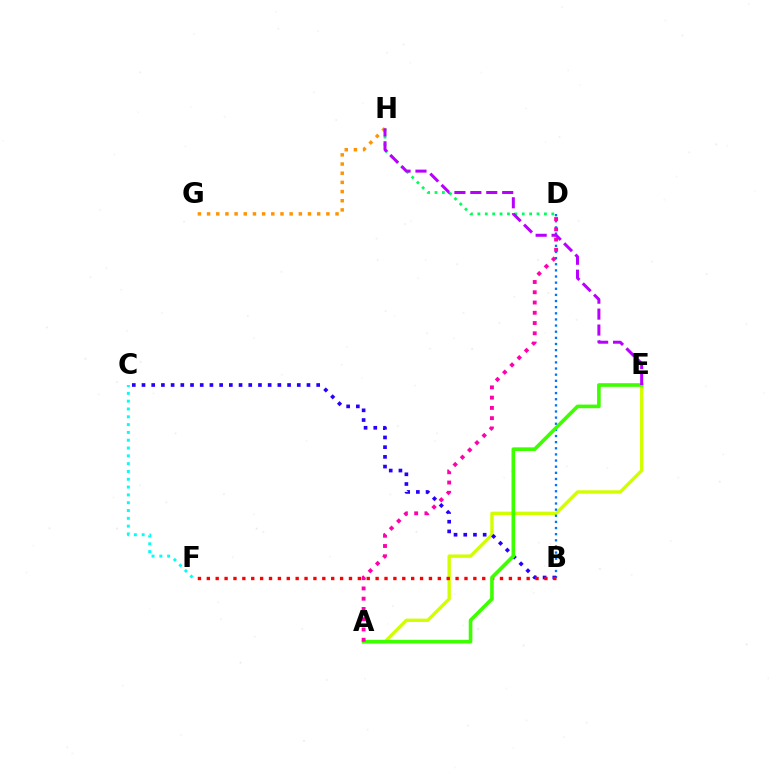{('D', 'H'): [{'color': '#00ff5c', 'line_style': 'dotted', 'thickness': 2.01}], ('A', 'E'): [{'color': '#d1ff00', 'line_style': 'solid', 'thickness': 2.41}, {'color': '#3dff00', 'line_style': 'solid', 'thickness': 2.61}], ('B', 'D'): [{'color': '#0074ff', 'line_style': 'dotted', 'thickness': 1.67}], ('G', 'H'): [{'color': '#ff9400', 'line_style': 'dotted', 'thickness': 2.49}], ('B', 'C'): [{'color': '#2500ff', 'line_style': 'dotted', 'thickness': 2.64}], ('C', 'F'): [{'color': '#00fff6', 'line_style': 'dotted', 'thickness': 2.12}], ('B', 'F'): [{'color': '#ff0000', 'line_style': 'dotted', 'thickness': 2.41}], ('A', 'D'): [{'color': '#ff00ac', 'line_style': 'dotted', 'thickness': 2.79}], ('E', 'H'): [{'color': '#b900ff', 'line_style': 'dashed', 'thickness': 2.16}]}